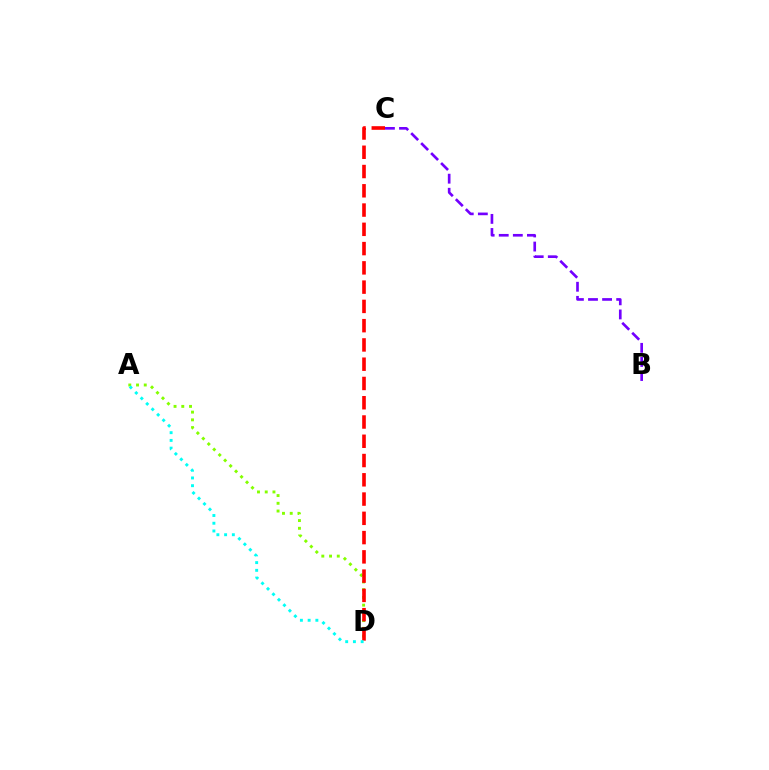{('A', 'D'): [{'color': '#84ff00', 'line_style': 'dotted', 'thickness': 2.1}, {'color': '#00fff6', 'line_style': 'dotted', 'thickness': 2.1}], ('C', 'D'): [{'color': '#ff0000', 'line_style': 'dashed', 'thickness': 2.62}], ('B', 'C'): [{'color': '#7200ff', 'line_style': 'dashed', 'thickness': 1.91}]}